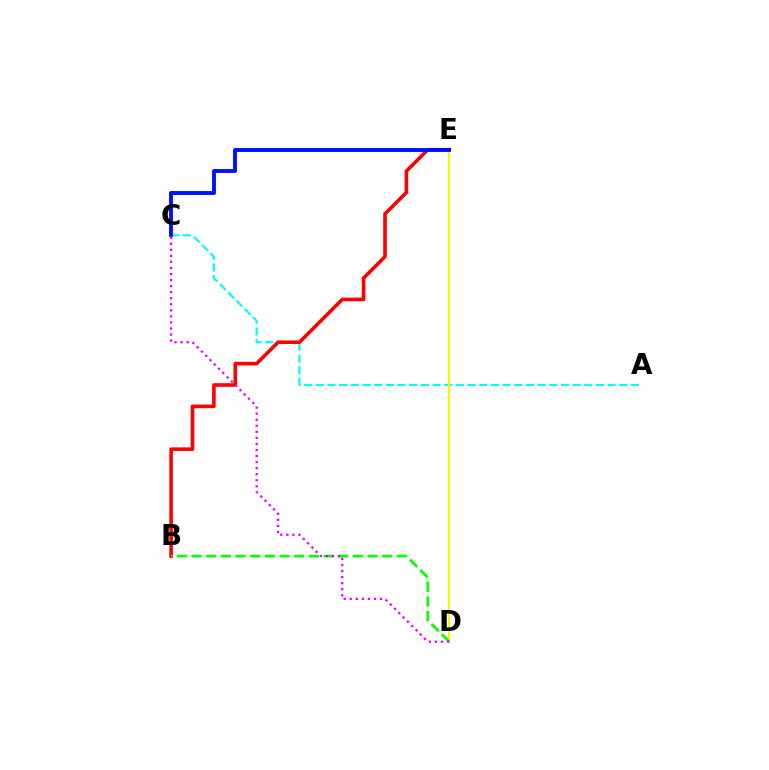{('A', 'C'): [{'color': '#00fff6', 'line_style': 'dashed', 'thickness': 1.59}], ('D', 'E'): [{'color': '#fcf500', 'line_style': 'solid', 'thickness': 1.55}], ('B', 'E'): [{'color': '#ff0000', 'line_style': 'solid', 'thickness': 2.59}], ('C', 'E'): [{'color': '#0010ff', 'line_style': 'solid', 'thickness': 2.8}], ('B', 'D'): [{'color': '#08ff00', 'line_style': 'dashed', 'thickness': 1.99}], ('C', 'D'): [{'color': '#ee00ff', 'line_style': 'dotted', 'thickness': 1.64}]}